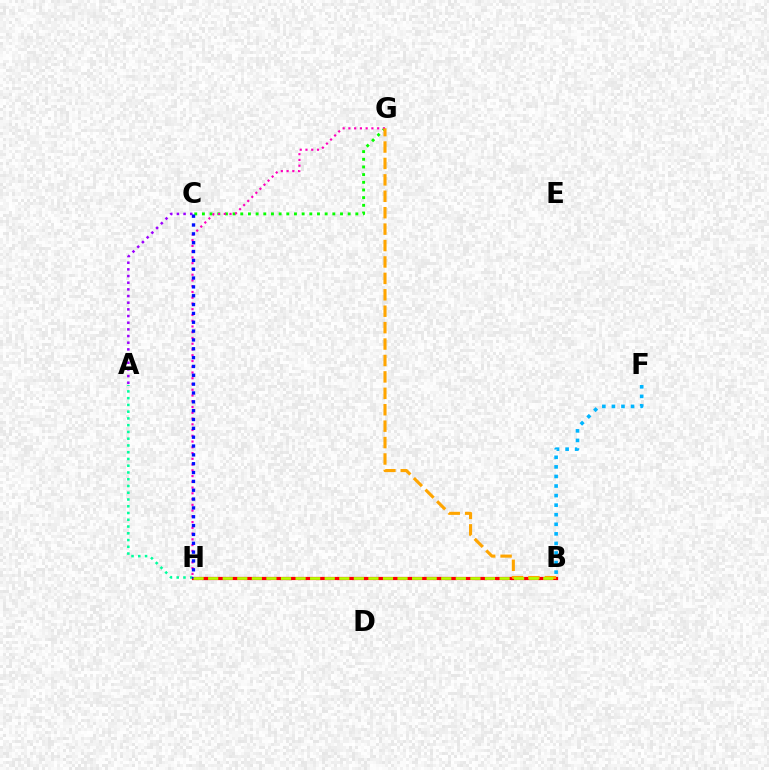{('A', 'H'): [{'color': '#00ff9d', 'line_style': 'dotted', 'thickness': 1.84}], ('A', 'C'): [{'color': '#9b00ff', 'line_style': 'dotted', 'thickness': 1.81}], ('B', 'H'): [{'color': '#ff0000', 'line_style': 'solid', 'thickness': 2.31}, {'color': '#b3ff00', 'line_style': 'dashed', 'thickness': 1.98}], ('C', 'G'): [{'color': '#08ff00', 'line_style': 'dotted', 'thickness': 2.08}], ('G', 'H'): [{'color': '#ff00bd', 'line_style': 'dotted', 'thickness': 1.56}], ('B', 'F'): [{'color': '#00b5ff', 'line_style': 'dotted', 'thickness': 2.6}], ('B', 'G'): [{'color': '#ffa500', 'line_style': 'dashed', 'thickness': 2.23}], ('C', 'H'): [{'color': '#0010ff', 'line_style': 'dotted', 'thickness': 2.4}]}